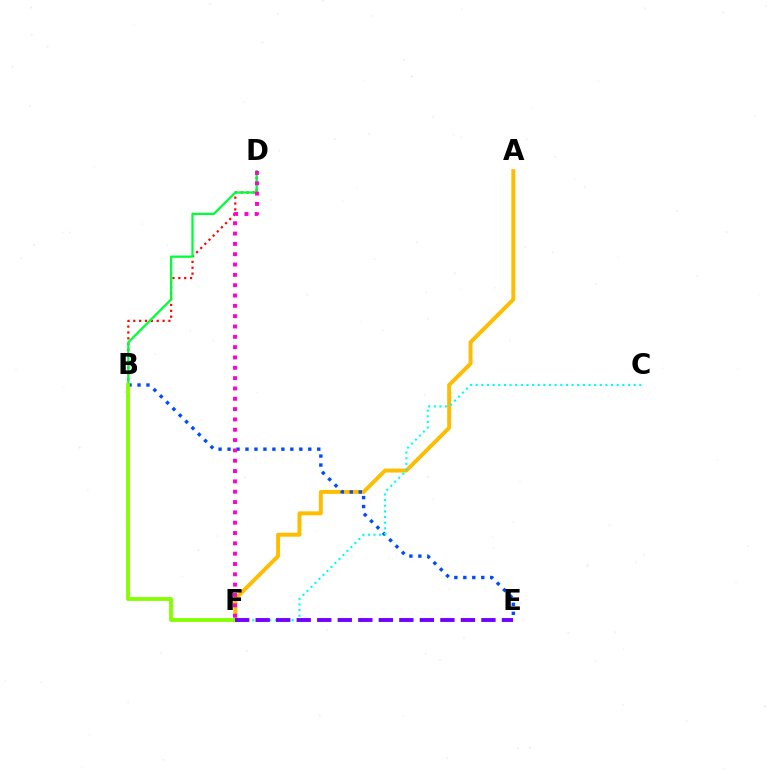{('B', 'D'): [{'color': '#ff0000', 'line_style': 'dotted', 'thickness': 1.59}, {'color': '#00ff39', 'line_style': 'solid', 'thickness': 1.64}], ('A', 'F'): [{'color': '#ffbd00', 'line_style': 'solid', 'thickness': 2.84}], ('B', 'E'): [{'color': '#004bff', 'line_style': 'dotted', 'thickness': 2.44}], ('B', 'F'): [{'color': '#84ff00', 'line_style': 'solid', 'thickness': 2.75}], ('C', 'F'): [{'color': '#00fff6', 'line_style': 'dotted', 'thickness': 1.53}], ('D', 'F'): [{'color': '#ff00cf', 'line_style': 'dotted', 'thickness': 2.81}], ('E', 'F'): [{'color': '#7200ff', 'line_style': 'dashed', 'thickness': 2.79}]}